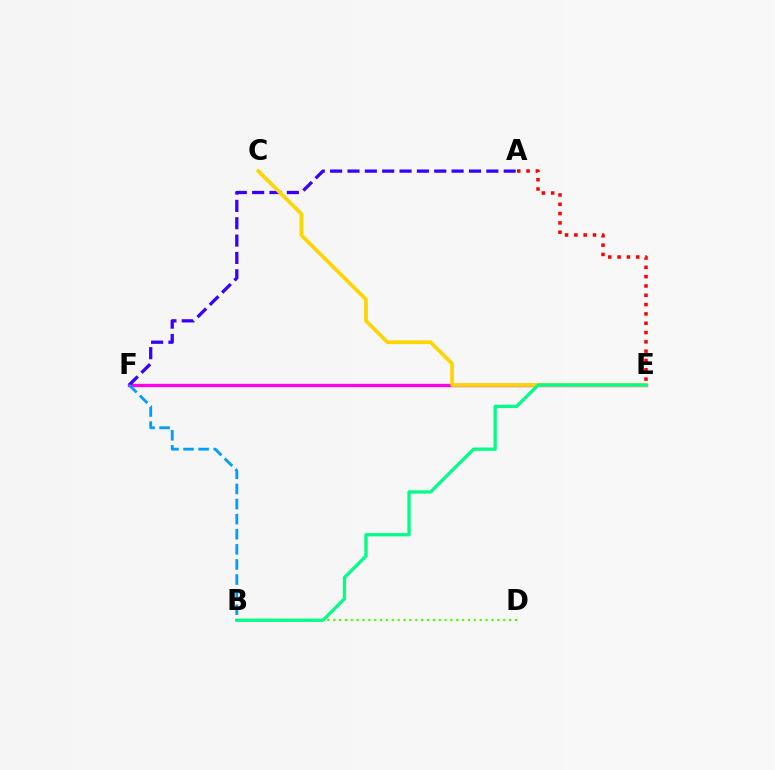{('E', 'F'): [{'color': '#ff00ed', 'line_style': 'solid', 'thickness': 2.4}], ('A', 'F'): [{'color': '#3700ff', 'line_style': 'dashed', 'thickness': 2.36}], ('C', 'E'): [{'color': '#ffd500', 'line_style': 'solid', 'thickness': 2.67}], ('A', 'E'): [{'color': '#ff0000', 'line_style': 'dotted', 'thickness': 2.53}], ('B', 'D'): [{'color': '#4fff00', 'line_style': 'dotted', 'thickness': 1.59}], ('B', 'E'): [{'color': '#00ff86', 'line_style': 'solid', 'thickness': 2.36}], ('B', 'F'): [{'color': '#009eff', 'line_style': 'dashed', 'thickness': 2.05}]}